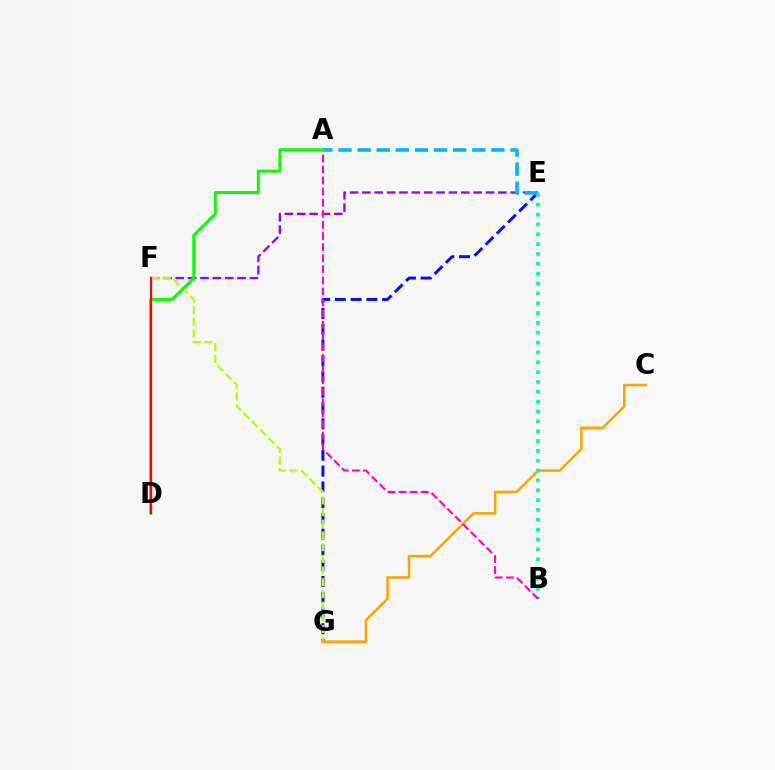{('E', 'F'): [{'color': '#9b00ff', 'line_style': 'dashed', 'thickness': 1.68}], ('E', 'G'): [{'color': '#0010ff', 'line_style': 'dashed', 'thickness': 2.14}], ('A', 'E'): [{'color': '#00b5ff', 'line_style': 'dashed', 'thickness': 2.6}], ('F', 'G'): [{'color': '#b3ff00', 'line_style': 'dashed', 'thickness': 1.59}], ('C', 'G'): [{'color': '#ffa500', 'line_style': 'solid', 'thickness': 1.87}], ('B', 'E'): [{'color': '#00ff9d', 'line_style': 'dotted', 'thickness': 2.68}], ('A', 'B'): [{'color': '#ff00bd', 'line_style': 'dashed', 'thickness': 1.51}], ('A', 'D'): [{'color': '#08ff00', 'line_style': 'solid', 'thickness': 2.12}], ('D', 'F'): [{'color': '#ff0000', 'line_style': 'solid', 'thickness': 1.58}]}